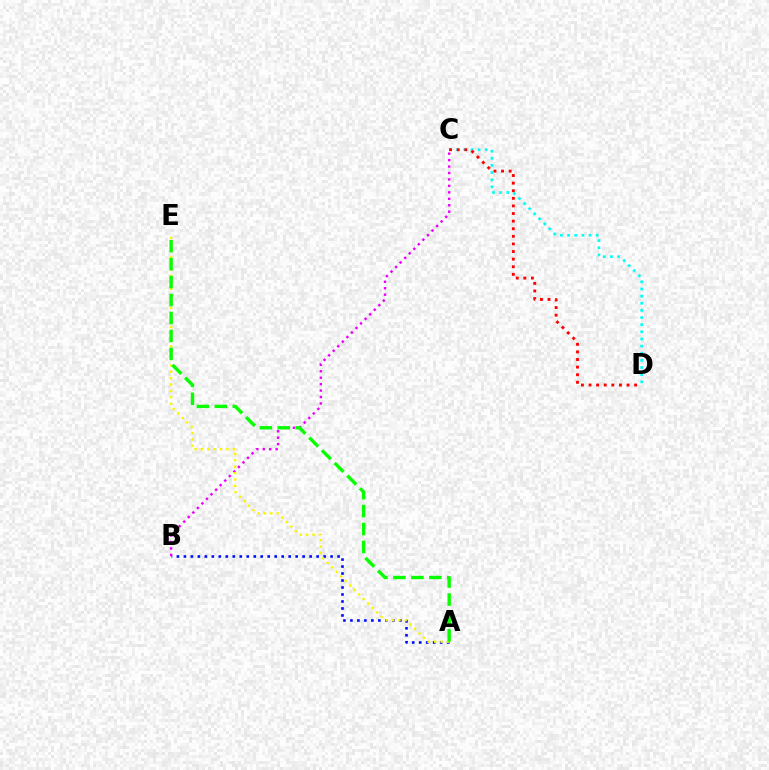{('C', 'D'): [{'color': '#00fff6', 'line_style': 'dotted', 'thickness': 1.94}, {'color': '#ff0000', 'line_style': 'dotted', 'thickness': 2.07}], ('B', 'C'): [{'color': '#ee00ff', 'line_style': 'dotted', 'thickness': 1.75}], ('A', 'B'): [{'color': '#0010ff', 'line_style': 'dotted', 'thickness': 1.9}], ('A', 'E'): [{'color': '#fcf500', 'line_style': 'dotted', 'thickness': 1.73}, {'color': '#08ff00', 'line_style': 'dashed', 'thickness': 2.44}]}